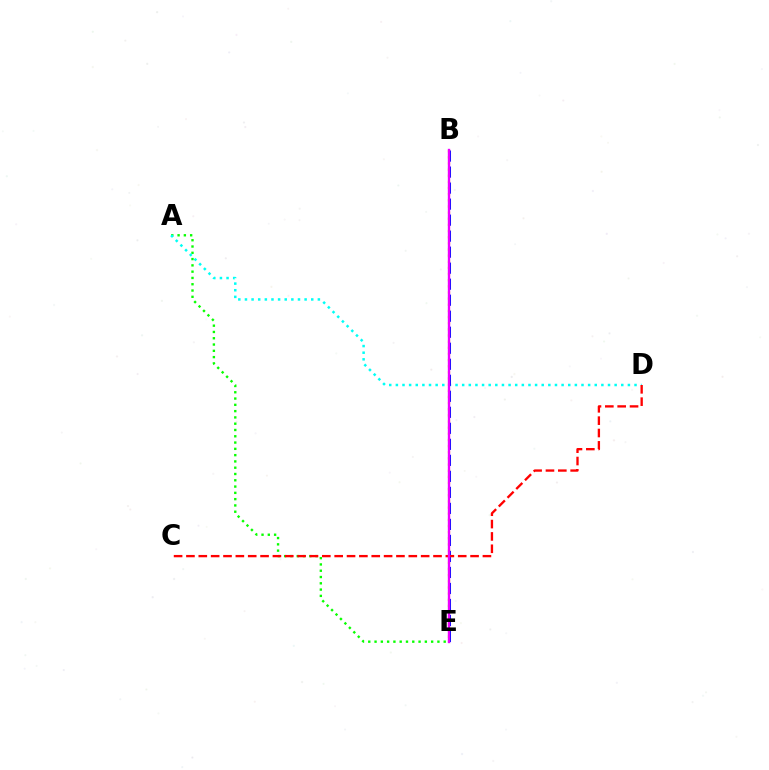{('B', 'E'): [{'color': '#fcf500', 'line_style': 'dotted', 'thickness': 1.67}, {'color': '#0010ff', 'line_style': 'dashed', 'thickness': 2.18}, {'color': '#ee00ff', 'line_style': 'solid', 'thickness': 1.7}], ('A', 'E'): [{'color': '#08ff00', 'line_style': 'dotted', 'thickness': 1.71}], ('A', 'D'): [{'color': '#00fff6', 'line_style': 'dotted', 'thickness': 1.8}], ('C', 'D'): [{'color': '#ff0000', 'line_style': 'dashed', 'thickness': 1.68}]}